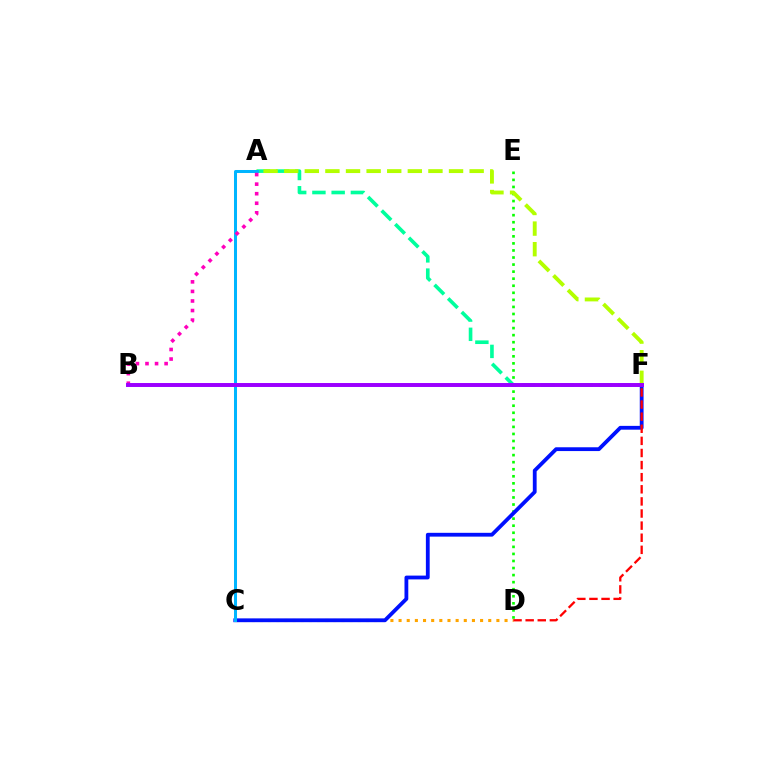{('D', 'E'): [{'color': '#08ff00', 'line_style': 'dotted', 'thickness': 1.92}], ('C', 'D'): [{'color': '#ffa500', 'line_style': 'dotted', 'thickness': 2.21}], ('C', 'F'): [{'color': '#0010ff', 'line_style': 'solid', 'thickness': 2.74}], ('D', 'F'): [{'color': '#ff0000', 'line_style': 'dashed', 'thickness': 1.64}], ('A', 'F'): [{'color': '#00ff9d', 'line_style': 'dashed', 'thickness': 2.61}, {'color': '#b3ff00', 'line_style': 'dashed', 'thickness': 2.8}], ('A', 'C'): [{'color': '#00b5ff', 'line_style': 'solid', 'thickness': 2.17}], ('A', 'B'): [{'color': '#ff00bd', 'line_style': 'dotted', 'thickness': 2.6}], ('B', 'F'): [{'color': '#9b00ff', 'line_style': 'solid', 'thickness': 2.85}]}